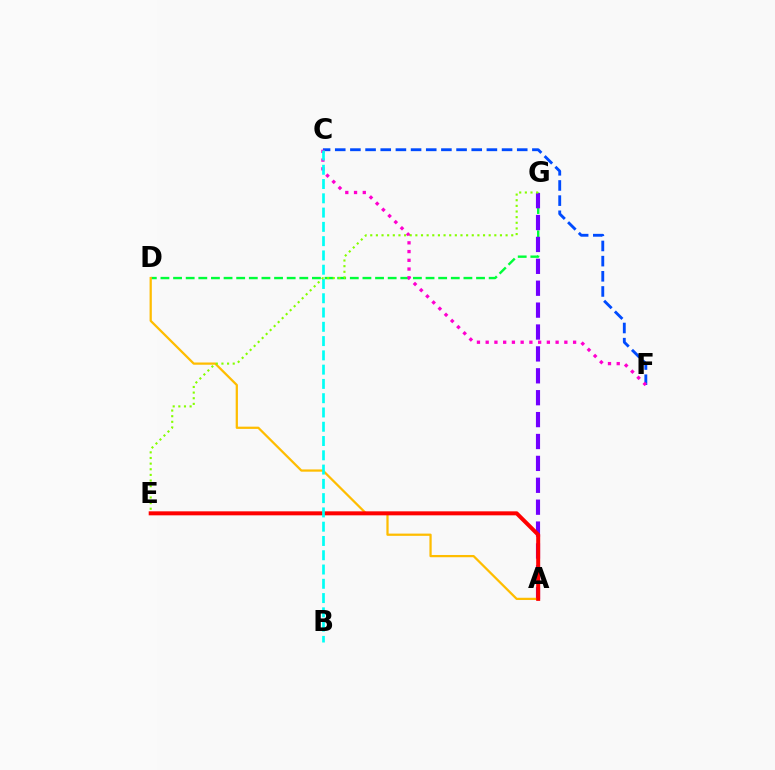{('C', 'F'): [{'color': '#004bff', 'line_style': 'dashed', 'thickness': 2.06}, {'color': '#ff00cf', 'line_style': 'dotted', 'thickness': 2.37}], ('D', 'G'): [{'color': '#00ff39', 'line_style': 'dashed', 'thickness': 1.71}], ('A', 'G'): [{'color': '#7200ff', 'line_style': 'dashed', 'thickness': 2.97}], ('A', 'D'): [{'color': '#ffbd00', 'line_style': 'solid', 'thickness': 1.62}], ('A', 'E'): [{'color': '#ff0000', 'line_style': 'solid', 'thickness': 2.88}], ('B', 'C'): [{'color': '#00fff6', 'line_style': 'dashed', 'thickness': 1.94}], ('E', 'G'): [{'color': '#84ff00', 'line_style': 'dotted', 'thickness': 1.53}]}